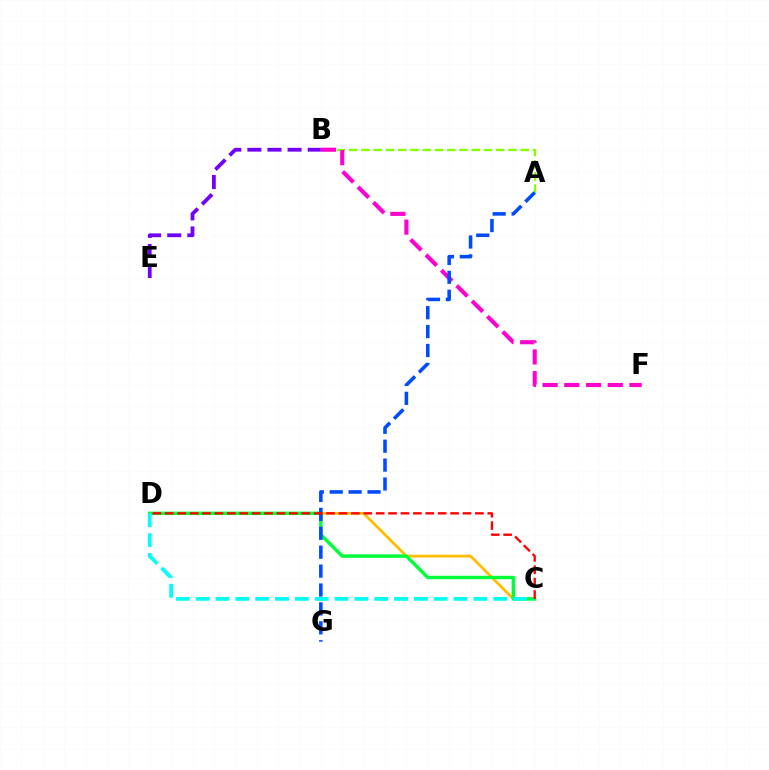{('C', 'D'): [{'color': '#ffbd00', 'line_style': 'solid', 'thickness': 2.0}, {'color': '#00ff39', 'line_style': 'solid', 'thickness': 2.48}, {'color': '#00fff6', 'line_style': 'dashed', 'thickness': 2.7}, {'color': '#ff0000', 'line_style': 'dashed', 'thickness': 1.68}], ('A', 'B'): [{'color': '#84ff00', 'line_style': 'dashed', 'thickness': 1.66}], ('B', 'F'): [{'color': '#ff00cf', 'line_style': 'dashed', 'thickness': 2.95}], ('A', 'G'): [{'color': '#004bff', 'line_style': 'dashed', 'thickness': 2.57}], ('B', 'E'): [{'color': '#7200ff', 'line_style': 'dashed', 'thickness': 2.73}]}